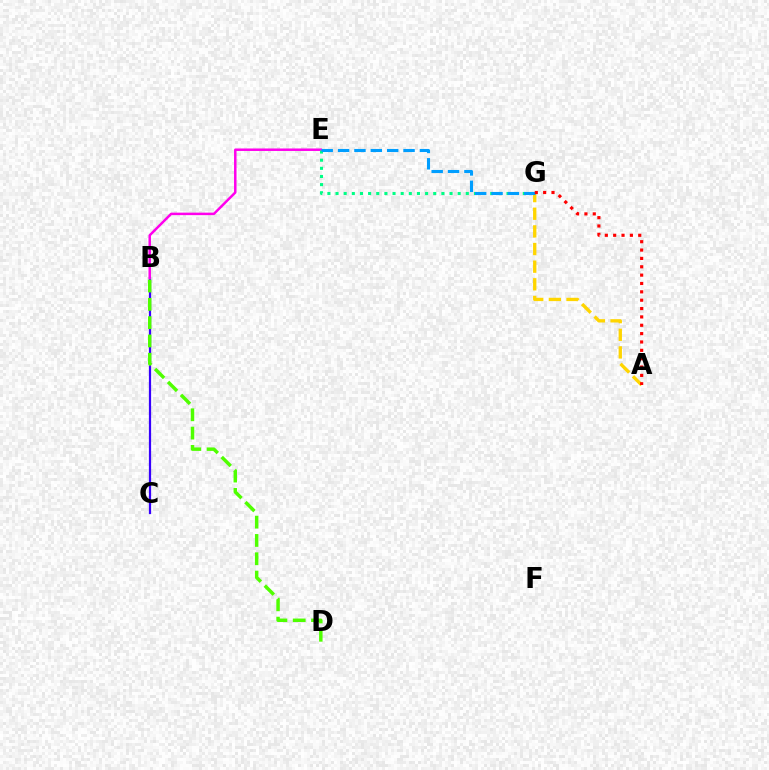{('A', 'G'): [{'color': '#ffd500', 'line_style': 'dashed', 'thickness': 2.4}, {'color': '#ff0000', 'line_style': 'dotted', 'thickness': 2.27}], ('B', 'C'): [{'color': '#3700ff', 'line_style': 'solid', 'thickness': 1.6}], ('B', 'E'): [{'color': '#ff00ed', 'line_style': 'solid', 'thickness': 1.79}], ('E', 'G'): [{'color': '#00ff86', 'line_style': 'dotted', 'thickness': 2.21}, {'color': '#009eff', 'line_style': 'dashed', 'thickness': 2.22}], ('B', 'D'): [{'color': '#4fff00', 'line_style': 'dashed', 'thickness': 2.49}]}